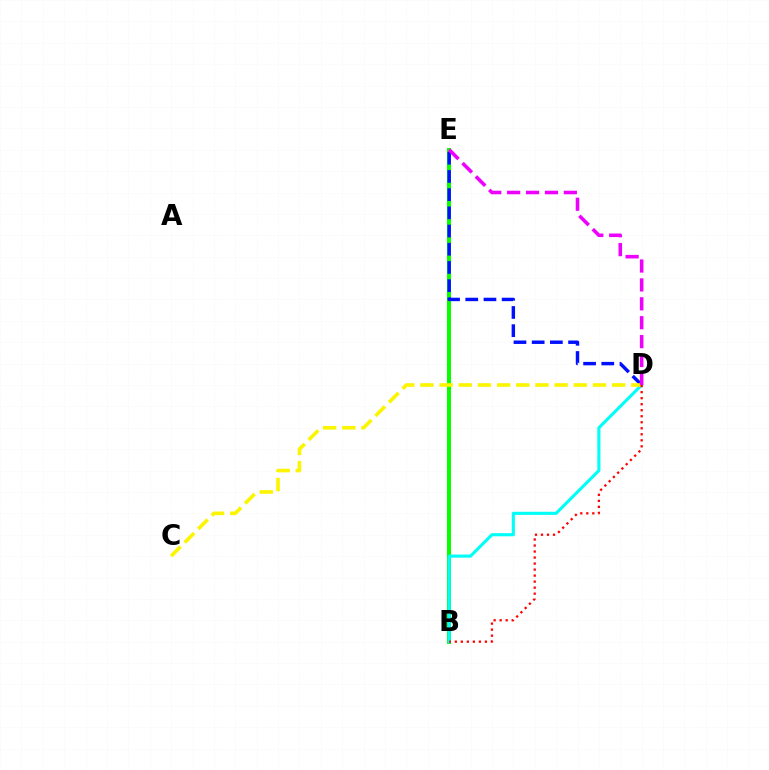{('B', 'E'): [{'color': '#08ff00', 'line_style': 'solid', 'thickness': 2.89}], ('B', 'D'): [{'color': '#00fff6', 'line_style': 'solid', 'thickness': 2.24}, {'color': '#ff0000', 'line_style': 'dotted', 'thickness': 1.64}], ('D', 'E'): [{'color': '#0010ff', 'line_style': 'dashed', 'thickness': 2.47}, {'color': '#ee00ff', 'line_style': 'dashed', 'thickness': 2.57}], ('C', 'D'): [{'color': '#fcf500', 'line_style': 'dashed', 'thickness': 2.6}]}